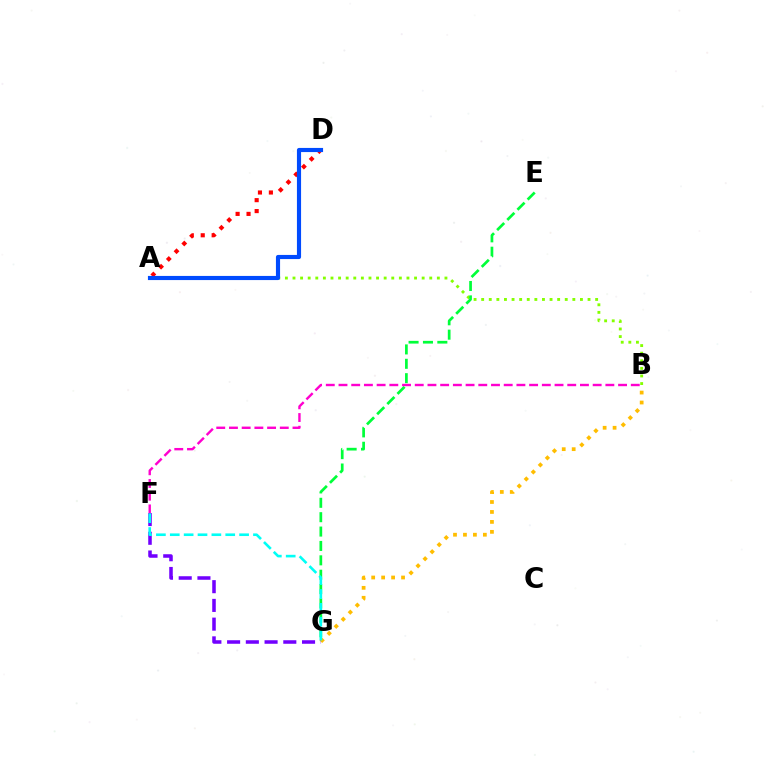{('B', 'G'): [{'color': '#ffbd00', 'line_style': 'dotted', 'thickness': 2.7}], ('A', 'D'): [{'color': '#ff0000', 'line_style': 'dotted', 'thickness': 2.97}, {'color': '#004bff', 'line_style': 'solid', 'thickness': 2.98}], ('A', 'B'): [{'color': '#84ff00', 'line_style': 'dotted', 'thickness': 2.06}], ('F', 'G'): [{'color': '#7200ff', 'line_style': 'dashed', 'thickness': 2.54}, {'color': '#00fff6', 'line_style': 'dashed', 'thickness': 1.88}], ('E', 'G'): [{'color': '#00ff39', 'line_style': 'dashed', 'thickness': 1.95}], ('B', 'F'): [{'color': '#ff00cf', 'line_style': 'dashed', 'thickness': 1.73}]}